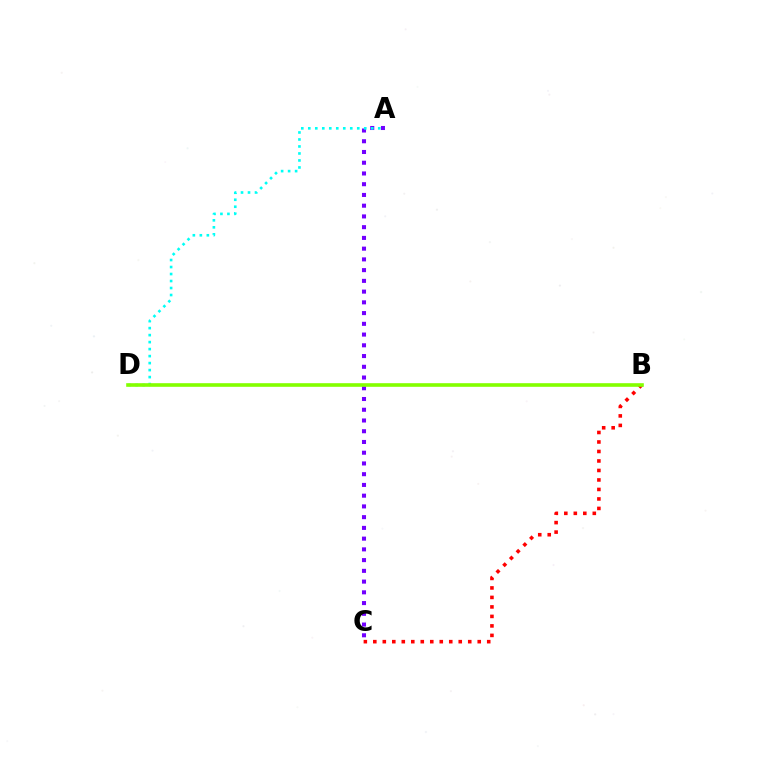{('A', 'C'): [{'color': '#7200ff', 'line_style': 'dotted', 'thickness': 2.92}], ('A', 'D'): [{'color': '#00fff6', 'line_style': 'dotted', 'thickness': 1.9}], ('B', 'C'): [{'color': '#ff0000', 'line_style': 'dotted', 'thickness': 2.58}], ('B', 'D'): [{'color': '#84ff00', 'line_style': 'solid', 'thickness': 2.61}]}